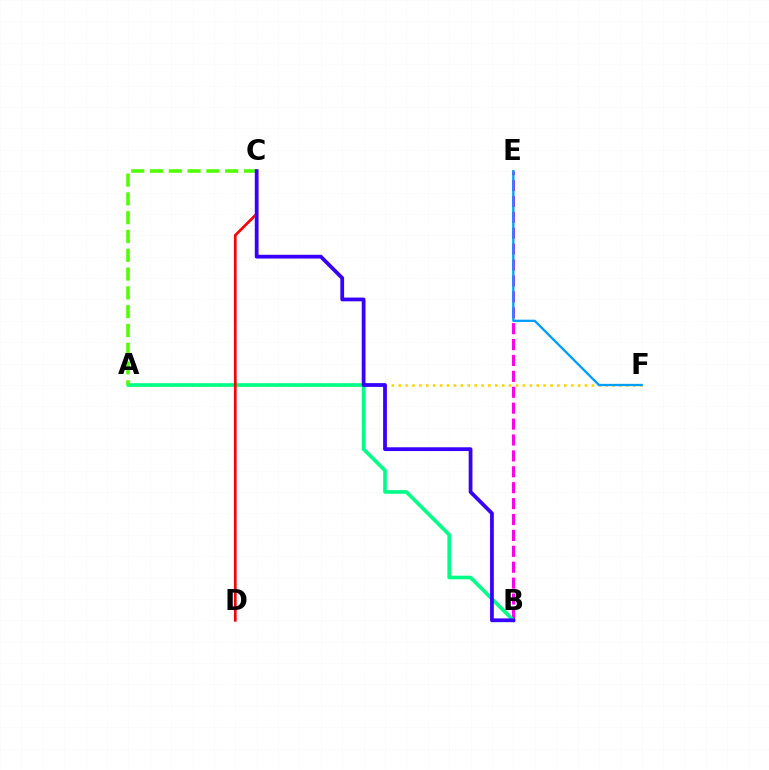{('A', 'F'): [{'color': '#ffd500', 'line_style': 'dotted', 'thickness': 1.87}], ('B', 'E'): [{'color': '#ff00ed', 'line_style': 'dashed', 'thickness': 2.16}], ('A', 'B'): [{'color': '#00ff86', 'line_style': 'solid', 'thickness': 2.61}], ('C', 'D'): [{'color': '#ff0000', 'line_style': 'solid', 'thickness': 1.95}], ('E', 'F'): [{'color': '#009eff', 'line_style': 'solid', 'thickness': 1.66}], ('A', 'C'): [{'color': '#4fff00', 'line_style': 'dashed', 'thickness': 2.55}], ('B', 'C'): [{'color': '#3700ff', 'line_style': 'solid', 'thickness': 2.71}]}